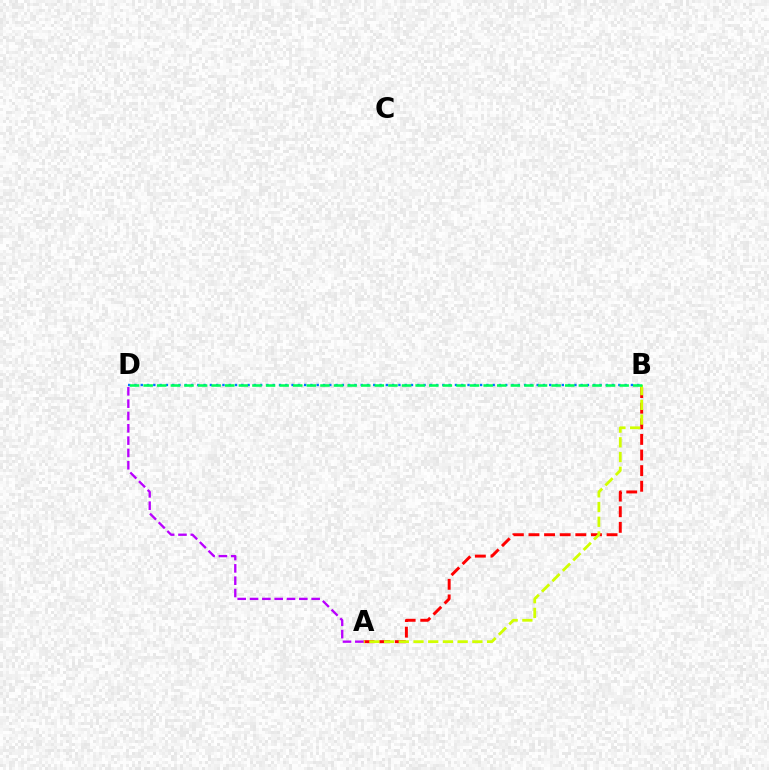{('A', 'B'): [{'color': '#ff0000', 'line_style': 'dashed', 'thickness': 2.12}, {'color': '#d1ff00', 'line_style': 'dashed', 'thickness': 2.0}], ('B', 'D'): [{'color': '#0074ff', 'line_style': 'dotted', 'thickness': 1.71}, {'color': '#00ff5c', 'line_style': 'dashed', 'thickness': 1.85}], ('A', 'D'): [{'color': '#b900ff', 'line_style': 'dashed', 'thickness': 1.67}]}